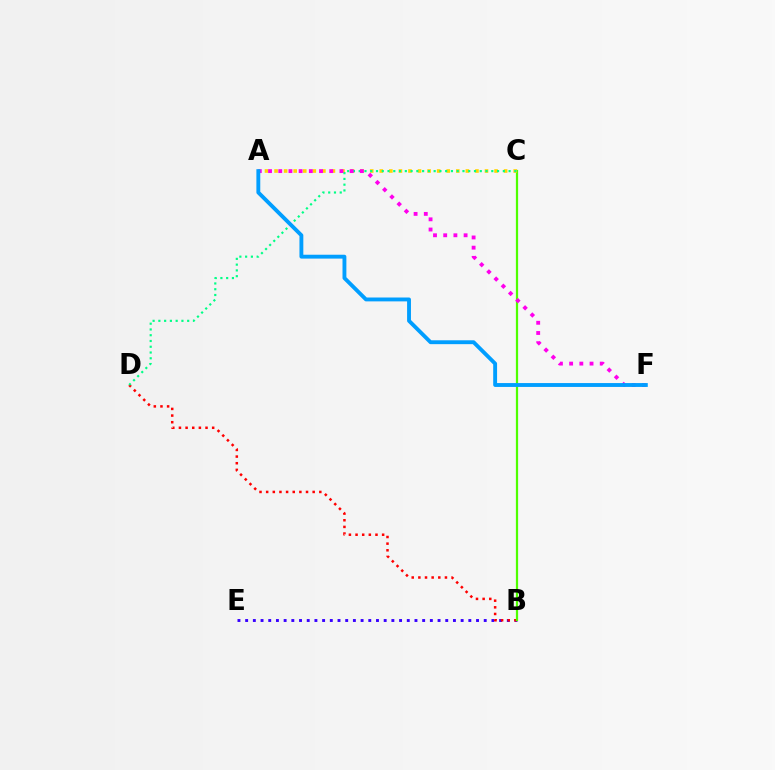{('B', 'E'): [{'color': '#3700ff', 'line_style': 'dotted', 'thickness': 2.09}], ('B', 'D'): [{'color': '#ff0000', 'line_style': 'dotted', 'thickness': 1.81}], ('B', 'C'): [{'color': '#4fff00', 'line_style': 'solid', 'thickness': 1.61}], ('A', 'C'): [{'color': '#ffd500', 'line_style': 'dotted', 'thickness': 2.6}], ('C', 'D'): [{'color': '#00ff86', 'line_style': 'dotted', 'thickness': 1.57}], ('A', 'F'): [{'color': '#ff00ed', 'line_style': 'dotted', 'thickness': 2.77}, {'color': '#009eff', 'line_style': 'solid', 'thickness': 2.79}]}